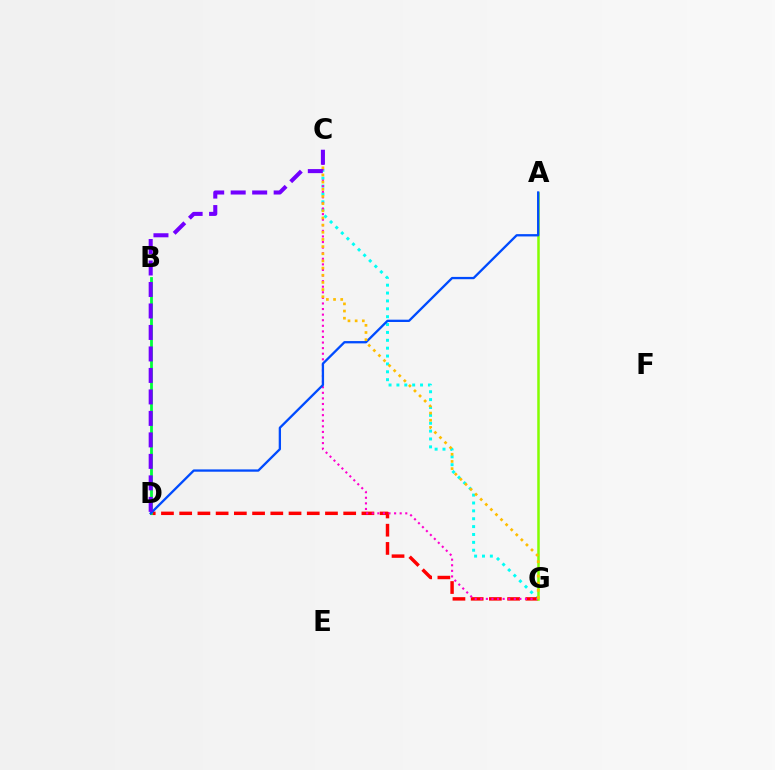{('C', 'G'): [{'color': '#00fff6', 'line_style': 'dotted', 'thickness': 2.14}, {'color': '#ff00cf', 'line_style': 'dotted', 'thickness': 1.52}, {'color': '#ffbd00', 'line_style': 'dotted', 'thickness': 1.95}], ('D', 'G'): [{'color': '#ff0000', 'line_style': 'dashed', 'thickness': 2.48}], ('A', 'G'): [{'color': '#84ff00', 'line_style': 'solid', 'thickness': 1.81}], ('B', 'D'): [{'color': '#00ff39', 'line_style': 'solid', 'thickness': 2.01}], ('A', 'D'): [{'color': '#004bff', 'line_style': 'solid', 'thickness': 1.66}], ('C', 'D'): [{'color': '#7200ff', 'line_style': 'dashed', 'thickness': 2.92}]}